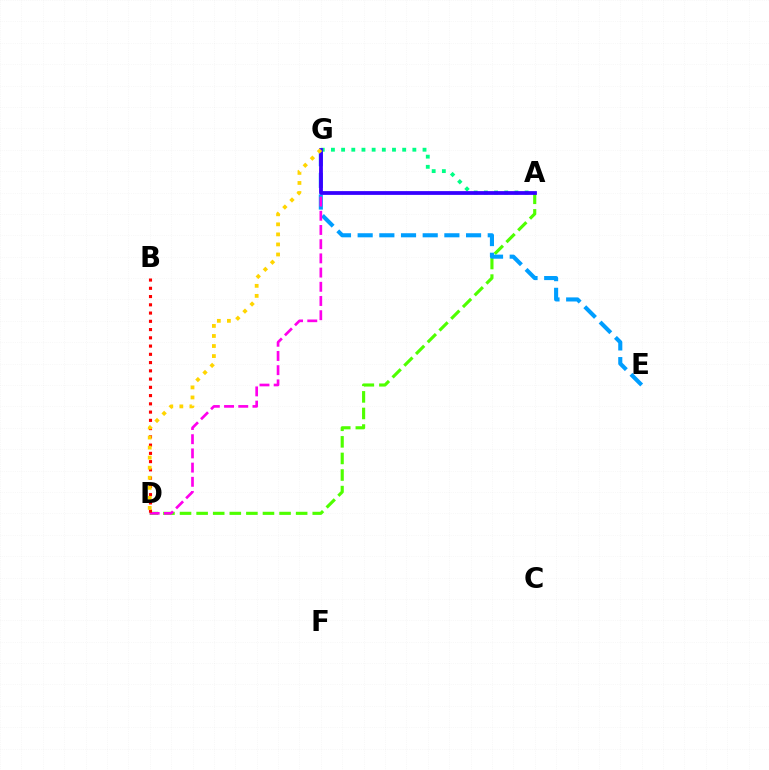{('A', 'D'): [{'color': '#4fff00', 'line_style': 'dashed', 'thickness': 2.25}], ('E', 'G'): [{'color': '#009eff', 'line_style': 'dashed', 'thickness': 2.95}], ('A', 'G'): [{'color': '#00ff86', 'line_style': 'dotted', 'thickness': 2.77}, {'color': '#3700ff', 'line_style': 'solid', 'thickness': 2.71}], ('D', 'G'): [{'color': '#ff00ed', 'line_style': 'dashed', 'thickness': 1.93}, {'color': '#ffd500', 'line_style': 'dotted', 'thickness': 2.73}], ('B', 'D'): [{'color': '#ff0000', 'line_style': 'dotted', 'thickness': 2.24}]}